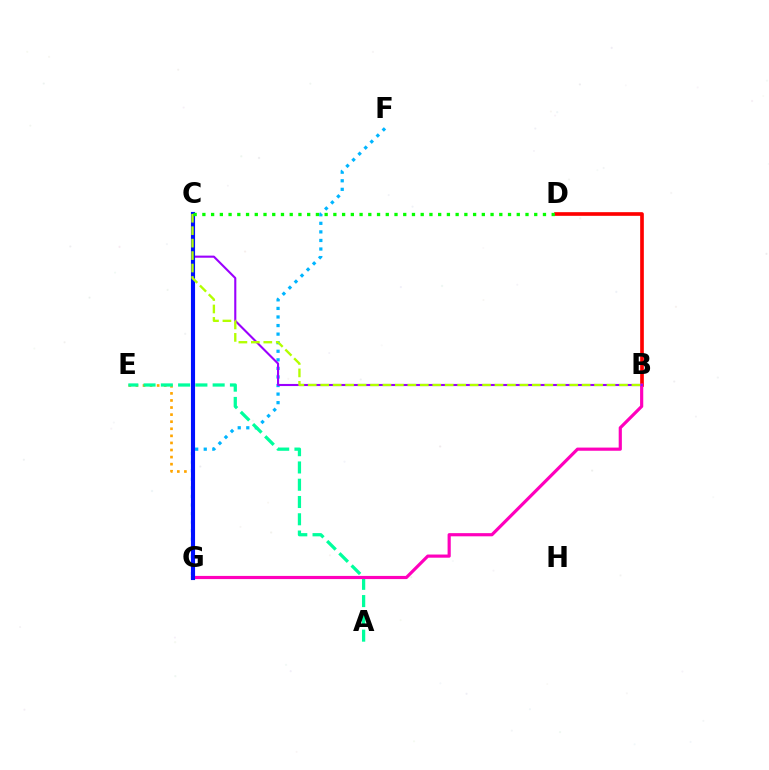{('E', 'G'): [{'color': '#ffa500', 'line_style': 'dotted', 'thickness': 1.92}], ('F', 'G'): [{'color': '#00b5ff', 'line_style': 'dotted', 'thickness': 2.33}], ('B', 'D'): [{'color': '#ff0000', 'line_style': 'solid', 'thickness': 2.64}], ('A', 'E'): [{'color': '#00ff9d', 'line_style': 'dashed', 'thickness': 2.35}], ('B', 'G'): [{'color': '#ff00bd', 'line_style': 'solid', 'thickness': 2.28}], ('B', 'C'): [{'color': '#9b00ff', 'line_style': 'solid', 'thickness': 1.52}, {'color': '#b3ff00', 'line_style': 'dashed', 'thickness': 1.69}], ('C', 'G'): [{'color': '#0010ff', 'line_style': 'solid', 'thickness': 2.97}], ('C', 'D'): [{'color': '#08ff00', 'line_style': 'dotted', 'thickness': 2.37}]}